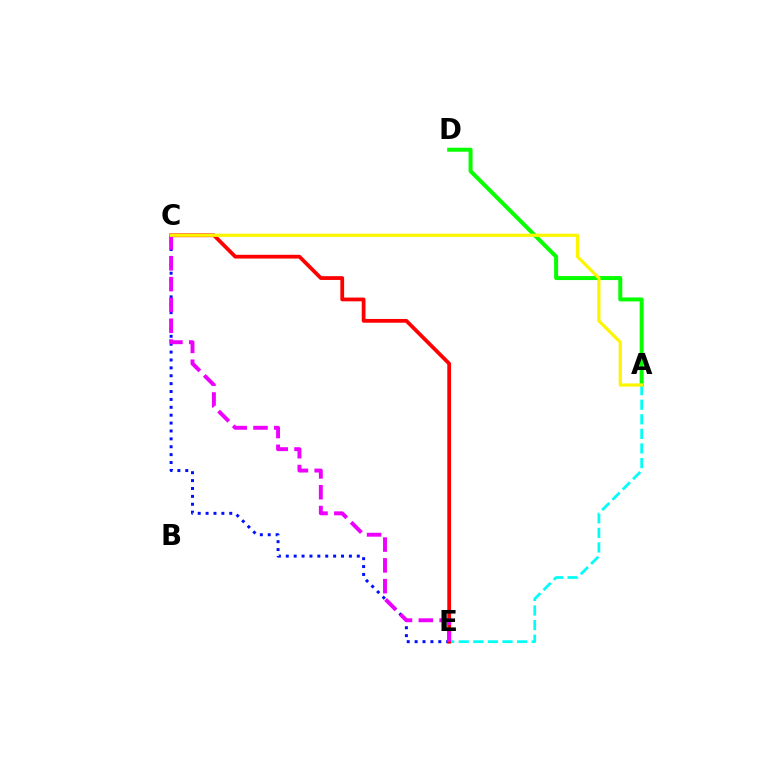{('C', 'E'): [{'color': '#0010ff', 'line_style': 'dotted', 'thickness': 2.14}, {'color': '#ff0000', 'line_style': 'solid', 'thickness': 2.71}, {'color': '#ee00ff', 'line_style': 'dashed', 'thickness': 2.83}], ('A', 'D'): [{'color': '#08ff00', 'line_style': 'solid', 'thickness': 2.88}], ('A', 'E'): [{'color': '#00fff6', 'line_style': 'dashed', 'thickness': 1.98}], ('A', 'C'): [{'color': '#fcf500', 'line_style': 'solid', 'thickness': 2.29}]}